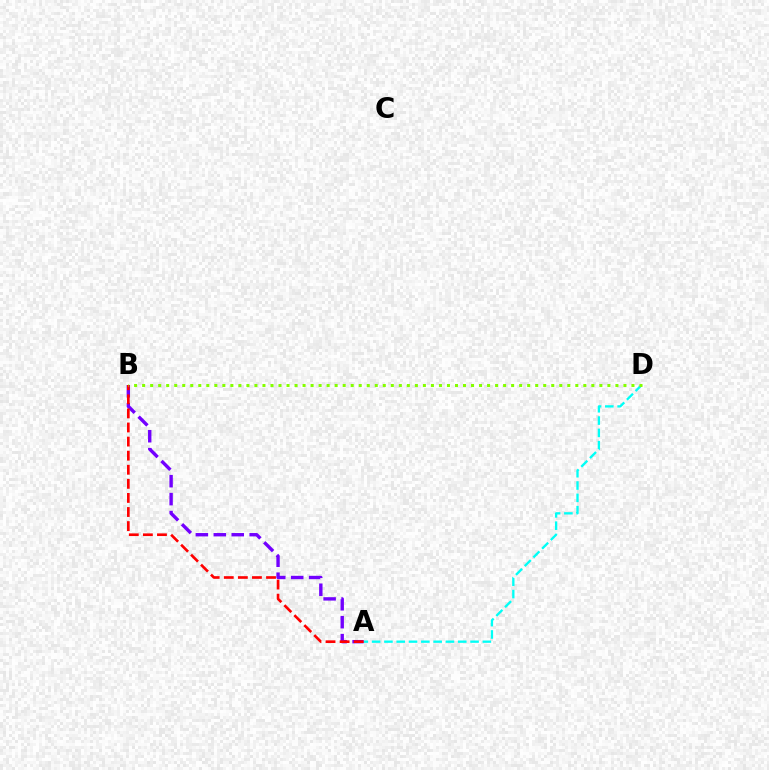{('A', 'D'): [{'color': '#00fff6', 'line_style': 'dashed', 'thickness': 1.67}], ('A', 'B'): [{'color': '#7200ff', 'line_style': 'dashed', 'thickness': 2.44}, {'color': '#ff0000', 'line_style': 'dashed', 'thickness': 1.91}], ('B', 'D'): [{'color': '#84ff00', 'line_style': 'dotted', 'thickness': 2.18}]}